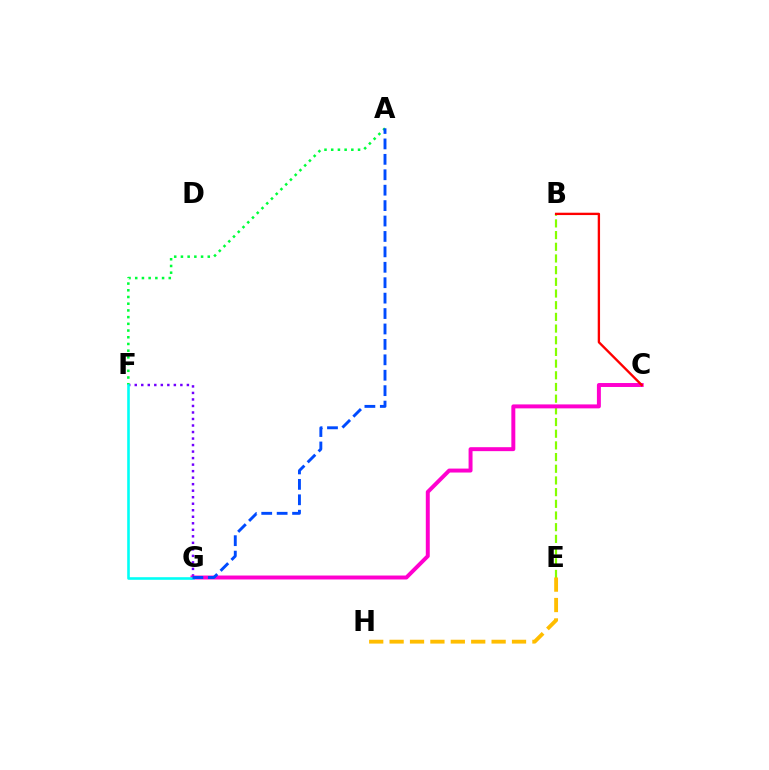{('F', 'G'): [{'color': '#7200ff', 'line_style': 'dotted', 'thickness': 1.77}, {'color': '#00fff6', 'line_style': 'solid', 'thickness': 1.87}], ('A', 'F'): [{'color': '#00ff39', 'line_style': 'dotted', 'thickness': 1.82}], ('B', 'E'): [{'color': '#84ff00', 'line_style': 'dashed', 'thickness': 1.59}], ('C', 'G'): [{'color': '#ff00cf', 'line_style': 'solid', 'thickness': 2.85}], ('E', 'H'): [{'color': '#ffbd00', 'line_style': 'dashed', 'thickness': 2.77}], ('B', 'C'): [{'color': '#ff0000', 'line_style': 'solid', 'thickness': 1.69}], ('A', 'G'): [{'color': '#004bff', 'line_style': 'dashed', 'thickness': 2.09}]}